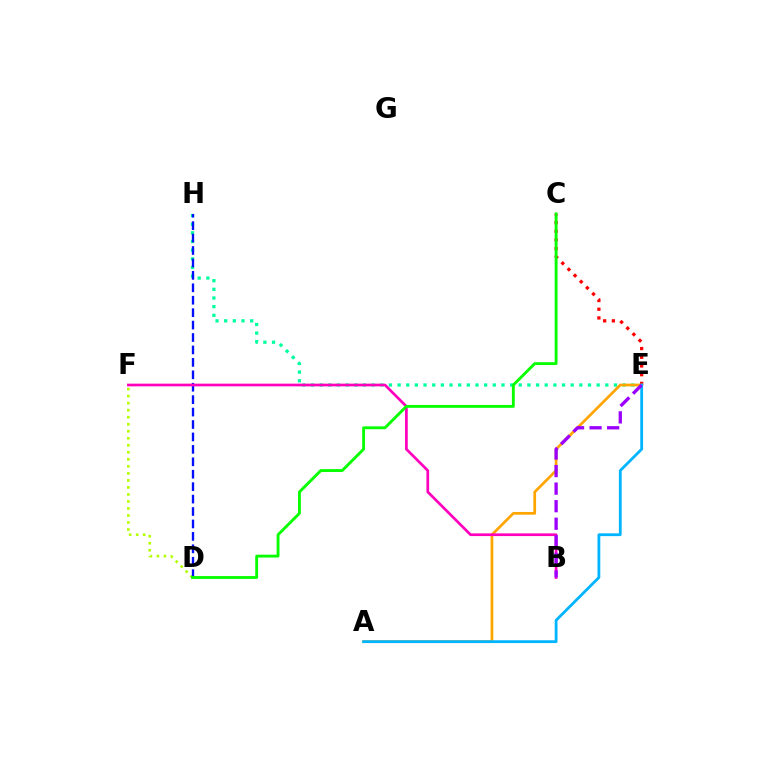{('E', 'H'): [{'color': '#00ff9d', 'line_style': 'dotted', 'thickness': 2.35}], ('D', 'F'): [{'color': '#b3ff00', 'line_style': 'dotted', 'thickness': 1.91}], ('D', 'H'): [{'color': '#0010ff', 'line_style': 'dashed', 'thickness': 1.69}], ('C', 'E'): [{'color': '#ff0000', 'line_style': 'dotted', 'thickness': 2.36}], ('A', 'E'): [{'color': '#ffa500', 'line_style': 'solid', 'thickness': 1.96}, {'color': '#00b5ff', 'line_style': 'solid', 'thickness': 2.01}], ('B', 'F'): [{'color': '#ff00bd', 'line_style': 'solid', 'thickness': 1.95}], ('B', 'E'): [{'color': '#9b00ff', 'line_style': 'dashed', 'thickness': 2.38}], ('C', 'D'): [{'color': '#08ff00', 'line_style': 'solid', 'thickness': 2.07}]}